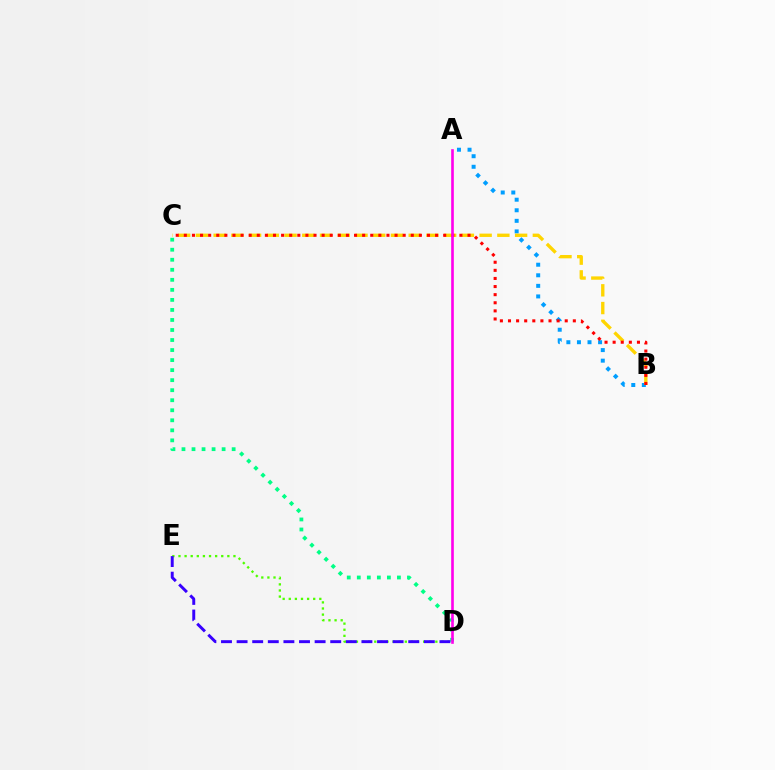{('C', 'D'): [{'color': '#00ff86', 'line_style': 'dotted', 'thickness': 2.73}], ('A', 'B'): [{'color': '#009eff', 'line_style': 'dotted', 'thickness': 2.87}], ('D', 'E'): [{'color': '#4fff00', 'line_style': 'dotted', 'thickness': 1.66}, {'color': '#3700ff', 'line_style': 'dashed', 'thickness': 2.12}], ('B', 'C'): [{'color': '#ffd500', 'line_style': 'dashed', 'thickness': 2.41}, {'color': '#ff0000', 'line_style': 'dotted', 'thickness': 2.2}], ('A', 'D'): [{'color': '#ff00ed', 'line_style': 'solid', 'thickness': 1.9}]}